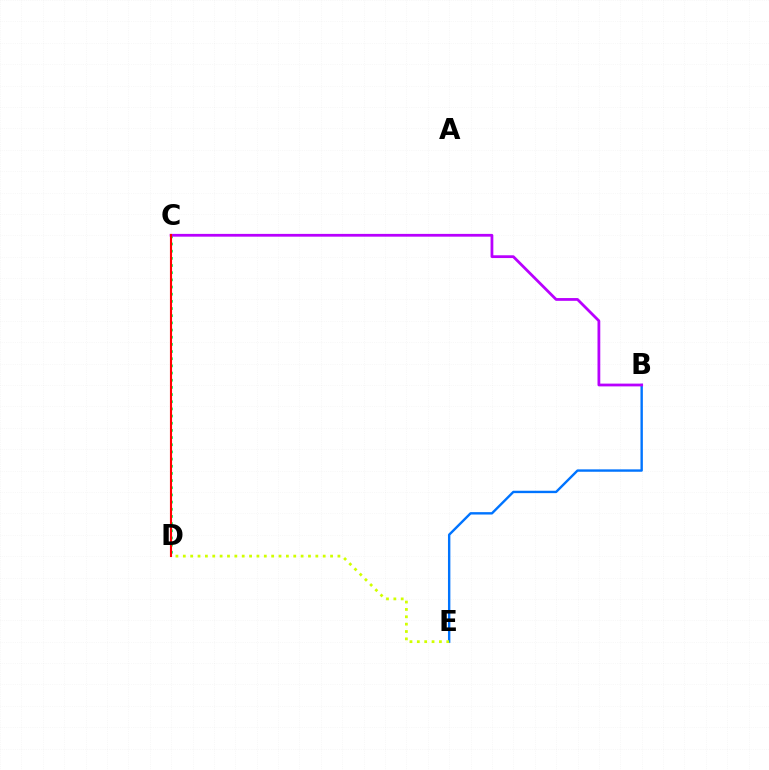{('B', 'E'): [{'color': '#0074ff', 'line_style': 'solid', 'thickness': 1.72}], ('C', 'D'): [{'color': '#00ff5c', 'line_style': 'dotted', 'thickness': 1.95}, {'color': '#ff0000', 'line_style': 'solid', 'thickness': 1.54}], ('D', 'E'): [{'color': '#d1ff00', 'line_style': 'dotted', 'thickness': 2.0}], ('B', 'C'): [{'color': '#b900ff', 'line_style': 'solid', 'thickness': 2.0}]}